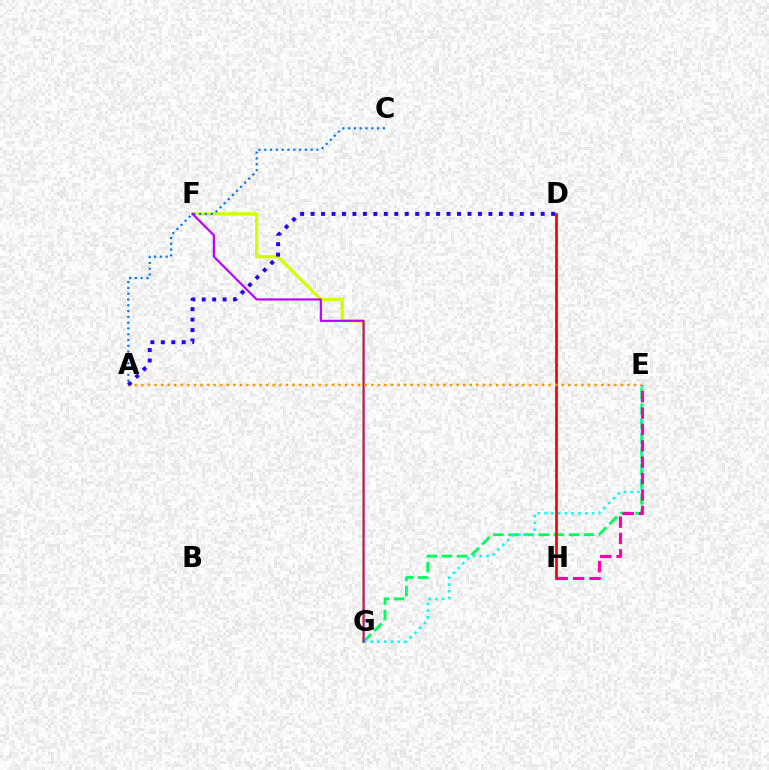{('F', 'G'): [{'color': '#d1ff00', 'line_style': 'solid', 'thickness': 2.29}, {'color': '#b900ff', 'line_style': 'solid', 'thickness': 1.56}], ('E', 'G'): [{'color': '#00ff5c', 'line_style': 'dashed', 'thickness': 2.05}, {'color': '#00fff6', 'line_style': 'dotted', 'thickness': 1.84}], ('D', 'H'): [{'color': '#3dff00', 'line_style': 'solid', 'thickness': 1.91}, {'color': '#ff0000', 'line_style': 'solid', 'thickness': 1.84}], ('E', 'H'): [{'color': '#ff00ac', 'line_style': 'dashed', 'thickness': 2.23}], ('A', 'C'): [{'color': '#0074ff', 'line_style': 'dotted', 'thickness': 1.57}], ('A', 'E'): [{'color': '#ff9400', 'line_style': 'dotted', 'thickness': 1.78}], ('A', 'D'): [{'color': '#2500ff', 'line_style': 'dotted', 'thickness': 2.84}]}